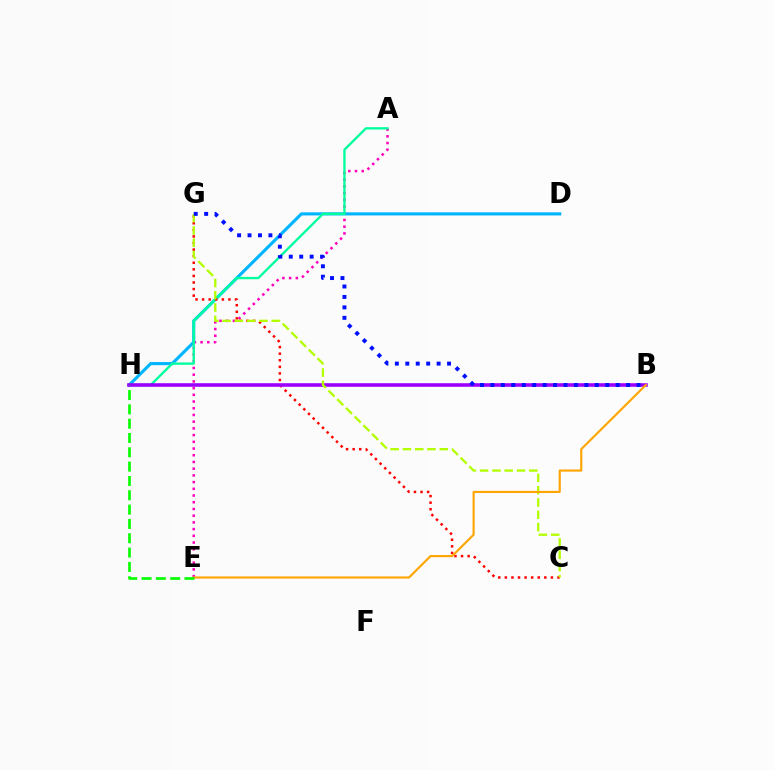{('A', 'E'): [{'color': '#ff00bd', 'line_style': 'dotted', 'thickness': 1.82}], ('D', 'H'): [{'color': '#00b5ff', 'line_style': 'solid', 'thickness': 2.25}], ('A', 'H'): [{'color': '#00ff9d', 'line_style': 'solid', 'thickness': 1.69}], ('C', 'G'): [{'color': '#ff0000', 'line_style': 'dotted', 'thickness': 1.79}, {'color': '#b3ff00', 'line_style': 'dashed', 'thickness': 1.67}], ('B', 'H'): [{'color': '#9b00ff', 'line_style': 'solid', 'thickness': 2.58}], ('B', 'E'): [{'color': '#ffa500', 'line_style': 'solid', 'thickness': 1.54}], ('E', 'H'): [{'color': '#08ff00', 'line_style': 'dashed', 'thickness': 1.95}], ('B', 'G'): [{'color': '#0010ff', 'line_style': 'dotted', 'thickness': 2.84}]}